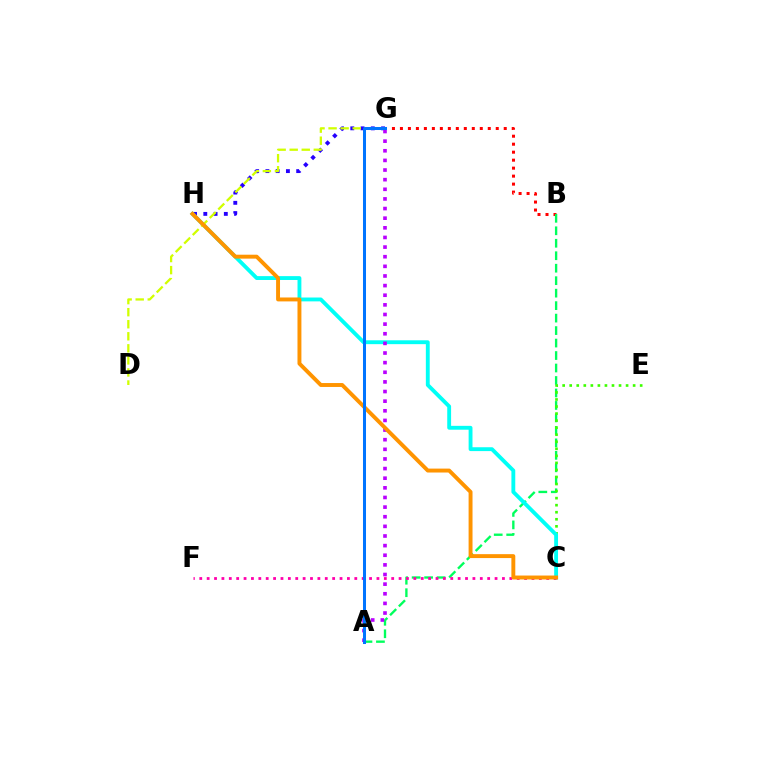{('B', 'G'): [{'color': '#ff0000', 'line_style': 'dotted', 'thickness': 2.17}], ('G', 'H'): [{'color': '#2500ff', 'line_style': 'dotted', 'thickness': 2.79}], ('A', 'B'): [{'color': '#00ff5c', 'line_style': 'dashed', 'thickness': 1.69}], ('C', 'E'): [{'color': '#3dff00', 'line_style': 'dotted', 'thickness': 1.91}], ('C', 'H'): [{'color': '#00fff6', 'line_style': 'solid', 'thickness': 2.78}, {'color': '#ff9400', 'line_style': 'solid', 'thickness': 2.82}], ('A', 'G'): [{'color': '#b900ff', 'line_style': 'dotted', 'thickness': 2.62}, {'color': '#0074ff', 'line_style': 'solid', 'thickness': 2.17}], ('C', 'F'): [{'color': '#ff00ac', 'line_style': 'dotted', 'thickness': 2.01}], ('D', 'G'): [{'color': '#d1ff00', 'line_style': 'dashed', 'thickness': 1.64}]}